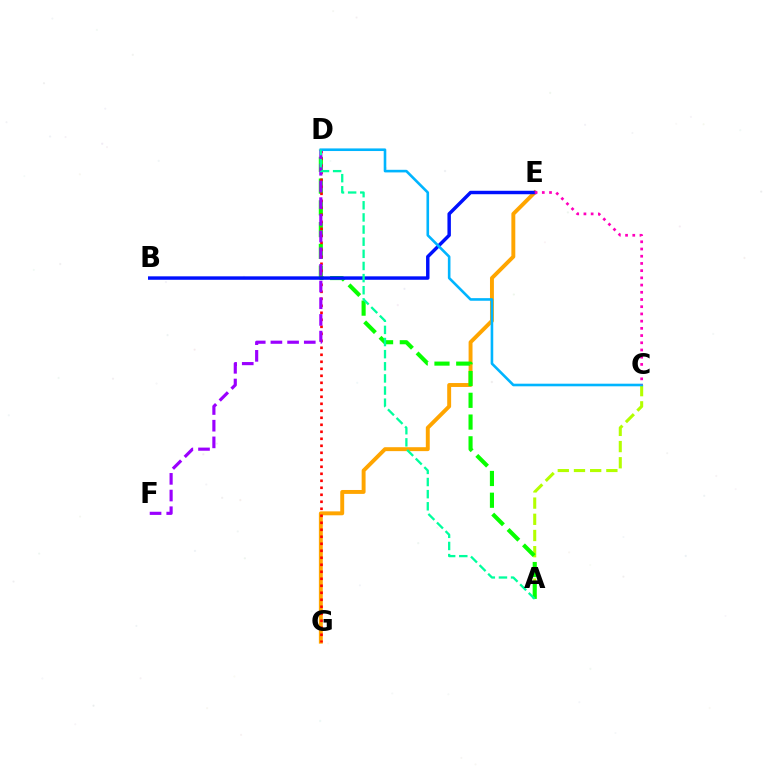{('E', 'G'): [{'color': '#ffa500', 'line_style': 'solid', 'thickness': 2.82}], ('A', 'C'): [{'color': '#b3ff00', 'line_style': 'dashed', 'thickness': 2.2}], ('A', 'D'): [{'color': '#08ff00', 'line_style': 'dashed', 'thickness': 2.96}, {'color': '#00ff9d', 'line_style': 'dashed', 'thickness': 1.65}], ('D', 'G'): [{'color': '#ff0000', 'line_style': 'dotted', 'thickness': 1.9}], ('D', 'F'): [{'color': '#9b00ff', 'line_style': 'dashed', 'thickness': 2.27}], ('B', 'E'): [{'color': '#0010ff', 'line_style': 'solid', 'thickness': 2.48}], ('C', 'D'): [{'color': '#00b5ff', 'line_style': 'solid', 'thickness': 1.88}], ('C', 'E'): [{'color': '#ff00bd', 'line_style': 'dotted', 'thickness': 1.96}]}